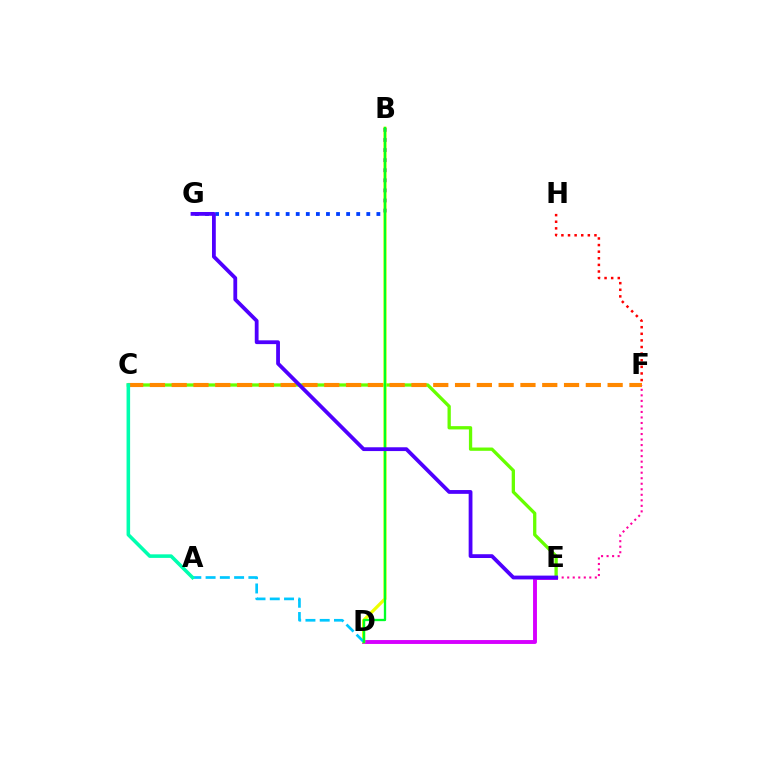{('C', 'E'): [{'color': '#66ff00', 'line_style': 'solid', 'thickness': 2.37}], ('B', 'G'): [{'color': '#003fff', 'line_style': 'dotted', 'thickness': 2.74}], ('D', 'E'): [{'color': '#d600ff', 'line_style': 'solid', 'thickness': 2.81}], ('C', 'F'): [{'color': '#ff8800', 'line_style': 'dashed', 'thickness': 2.96}], ('B', 'D'): [{'color': '#eeff00', 'line_style': 'solid', 'thickness': 2.3}, {'color': '#00ff27', 'line_style': 'solid', 'thickness': 1.67}], ('A', 'D'): [{'color': '#00c7ff', 'line_style': 'dashed', 'thickness': 1.94}], ('F', 'H'): [{'color': '#ff0000', 'line_style': 'dotted', 'thickness': 1.8}], ('A', 'C'): [{'color': '#00ffaf', 'line_style': 'solid', 'thickness': 2.57}], ('E', 'F'): [{'color': '#ff00a0', 'line_style': 'dotted', 'thickness': 1.5}], ('E', 'G'): [{'color': '#4f00ff', 'line_style': 'solid', 'thickness': 2.73}]}